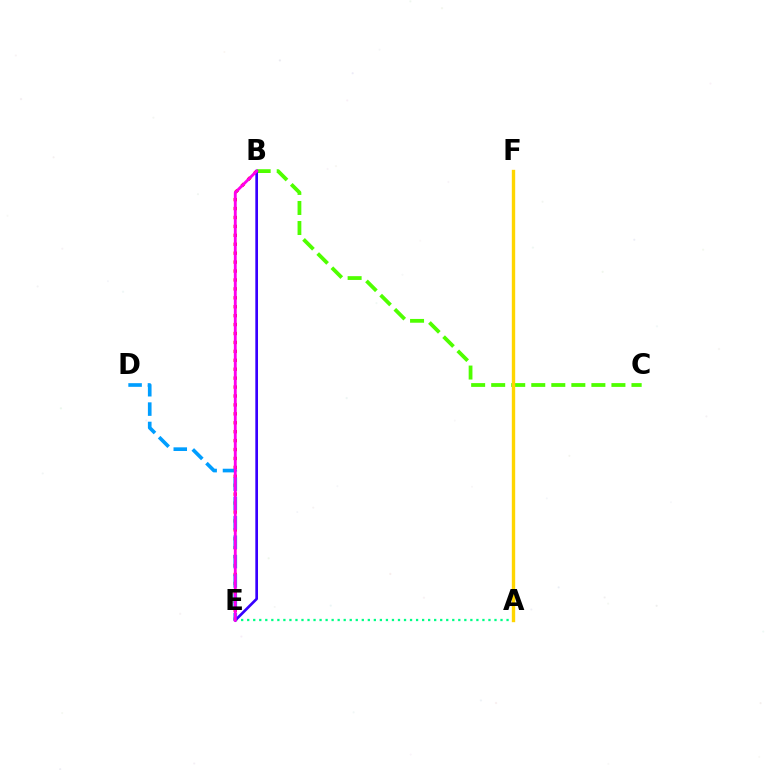{('B', 'E'): [{'color': '#ff0000', 'line_style': 'dotted', 'thickness': 2.42}, {'color': '#3700ff', 'line_style': 'solid', 'thickness': 1.93}, {'color': '#ff00ed', 'line_style': 'solid', 'thickness': 2.06}], ('D', 'E'): [{'color': '#009eff', 'line_style': 'dashed', 'thickness': 2.63}], ('B', 'C'): [{'color': '#4fff00', 'line_style': 'dashed', 'thickness': 2.72}], ('A', 'E'): [{'color': '#00ff86', 'line_style': 'dotted', 'thickness': 1.64}], ('A', 'F'): [{'color': '#ffd500', 'line_style': 'solid', 'thickness': 2.43}]}